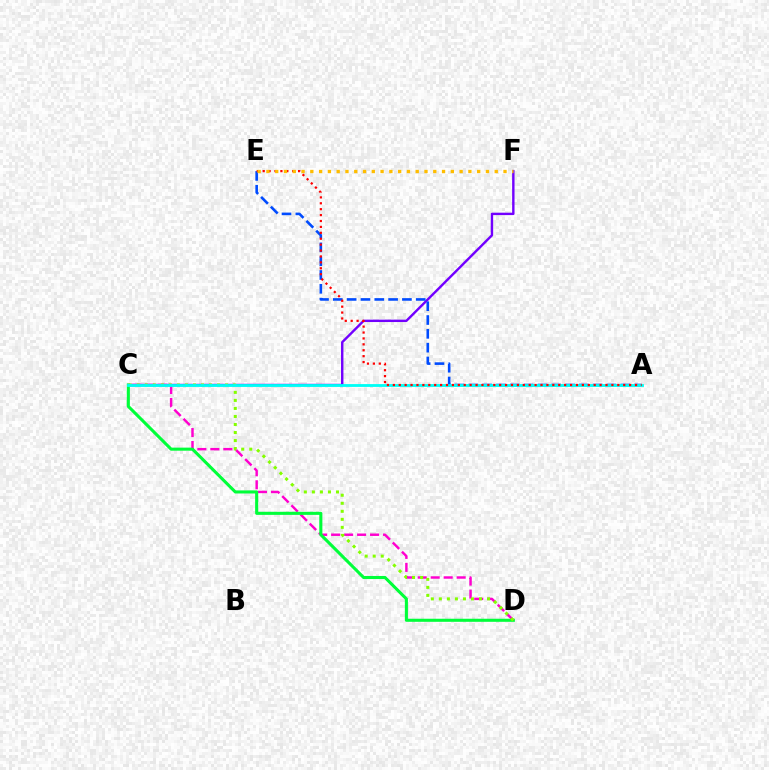{('C', 'F'): [{'color': '#7200ff', 'line_style': 'solid', 'thickness': 1.73}], ('A', 'E'): [{'color': '#004bff', 'line_style': 'dashed', 'thickness': 1.88}, {'color': '#ff0000', 'line_style': 'dotted', 'thickness': 1.6}], ('C', 'D'): [{'color': '#ff00cf', 'line_style': 'dashed', 'thickness': 1.76}, {'color': '#00ff39', 'line_style': 'solid', 'thickness': 2.21}, {'color': '#84ff00', 'line_style': 'dotted', 'thickness': 2.18}], ('A', 'C'): [{'color': '#00fff6', 'line_style': 'solid', 'thickness': 2.03}], ('E', 'F'): [{'color': '#ffbd00', 'line_style': 'dotted', 'thickness': 2.39}]}